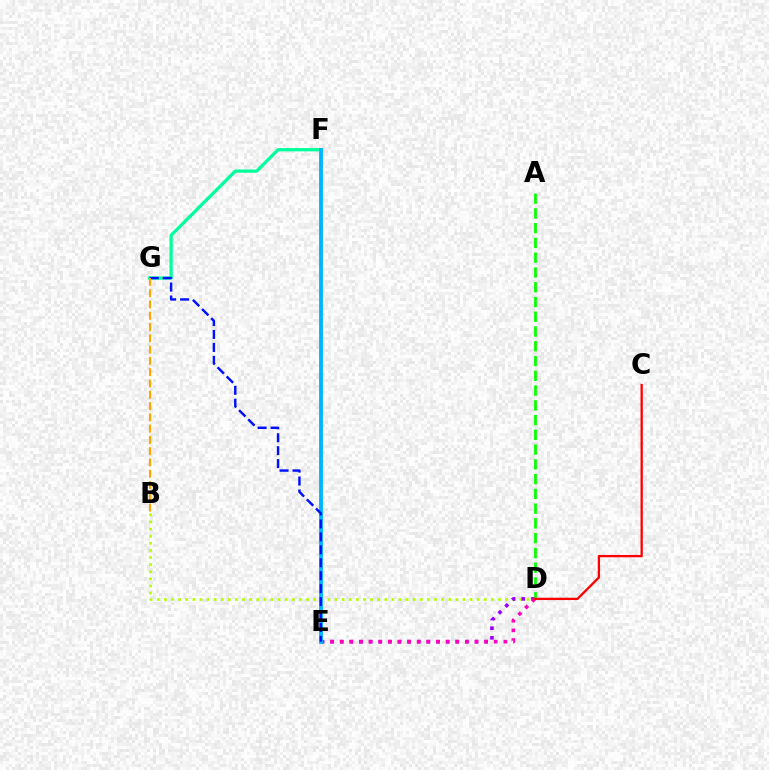{('B', 'D'): [{'color': '#b3ff00', 'line_style': 'dotted', 'thickness': 1.93}], ('D', 'E'): [{'color': '#9b00ff', 'line_style': 'dotted', 'thickness': 2.61}, {'color': '#ff00bd', 'line_style': 'dotted', 'thickness': 2.62}], ('F', 'G'): [{'color': '#00ff9d', 'line_style': 'solid', 'thickness': 2.34}], ('A', 'D'): [{'color': '#08ff00', 'line_style': 'dashed', 'thickness': 2.01}], ('E', 'F'): [{'color': '#00b5ff', 'line_style': 'solid', 'thickness': 2.76}], ('E', 'G'): [{'color': '#0010ff', 'line_style': 'dashed', 'thickness': 1.76}], ('B', 'G'): [{'color': '#ffa500', 'line_style': 'dashed', 'thickness': 1.53}], ('C', 'D'): [{'color': '#ff0000', 'line_style': 'solid', 'thickness': 1.66}]}